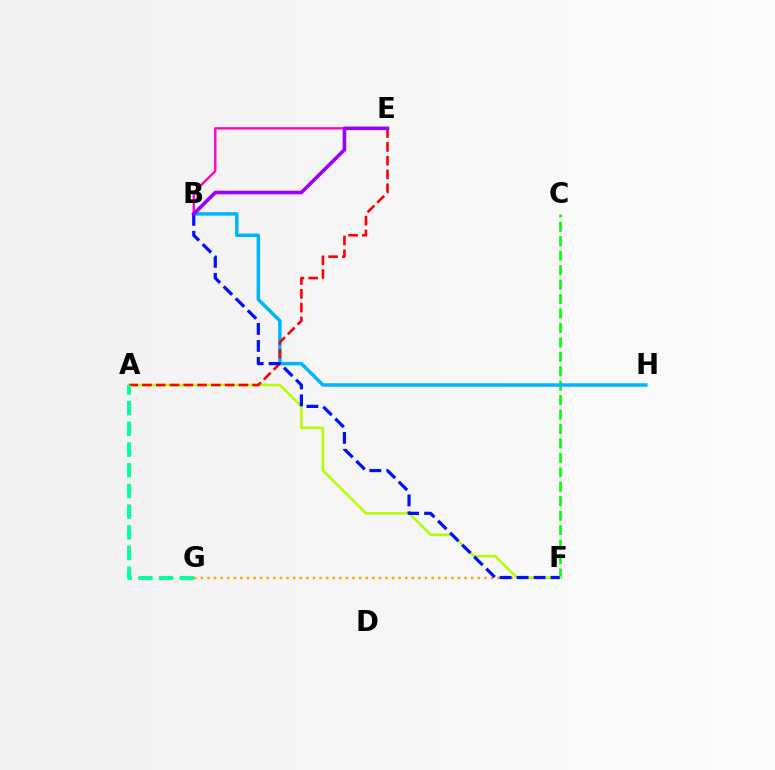{('F', 'G'): [{'color': '#ffa500', 'line_style': 'dotted', 'thickness': 1.79}], ('C', 'F'): [{'color': '#08ff00', 'line_style': 'dashed', 'thickness': 1.96}], ('A', 'F'): [{'color': '#b3ff00', 'line_style': 'solid', 'thickness': 1.8}], ('B', 'H'): [{'color': '#00b5ff', 'line_style': 'solid', 'thickness': 2.51}], ('B', 'E'): [{'color': '#ff00bd', 'line_style': 'solid', 'thickness': 1.69}, {'color': '#9b00ff', 'line_style': 'solid', 'thickness': 2.59}], ('A', 'E'): [{'color': '#ff0000', 'line_style': 'dashed', 'thickness': 1.87}], ('A', 'G'): [{'color': '#00ff9d', 'line_style': 'dashed', 'thickness': 2.81}], ('B', 'F'): [{'color': '#0010ff', 'line_style': 'dashed', 'thickness': 2.31}]}